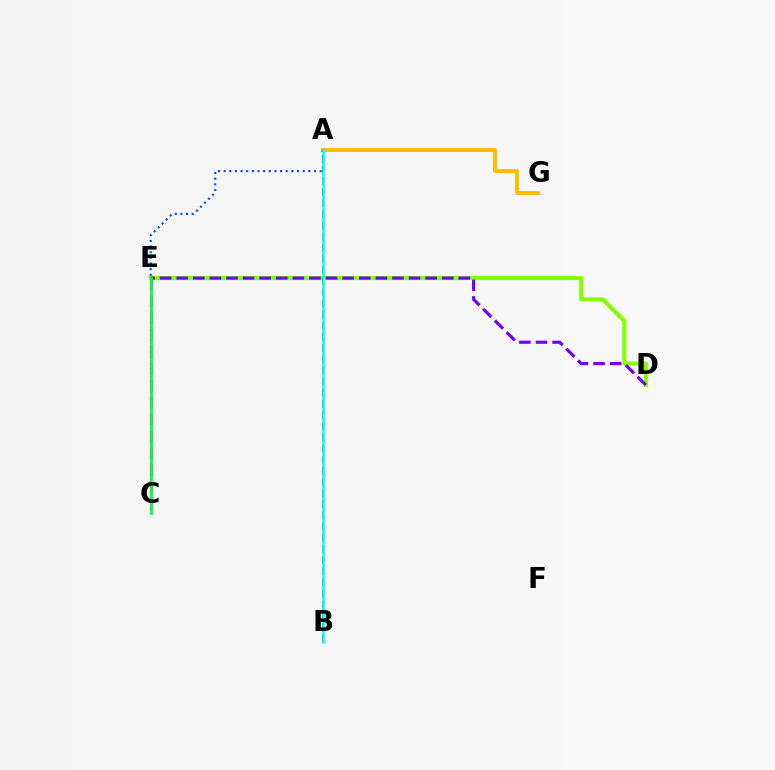{('C', 'E'): [{'color': '#ff00cf', 'line_style': 'dashed', 'thickness': 2.3}, {'color': '#00ff39', 'line_style': 'solid', 'thickness': 2.0}], ('A', 'G'): [{'color': '#ffbd00', 'line_style': 'solid', 'thickness': 2.84}], ('D', 'E'): [{'color': '#84ff00', 'line_style': 'solid', 'thickness': 2.95}, {'color': '#7200ff', 'line_style': 'dashed', 'thickness': 2.25}], ('A', 'B'): [{'color': '#ff0000', 'line_style': 'dashed', 'thickness': 1.52}, {'color': '#00fff6', 'line_style': 'solid', 'thickness': 1.85}], ('A', 'E'): [{'color': '#004bff', 'line_style': 'dotted', 'thickness': 1.53}]}